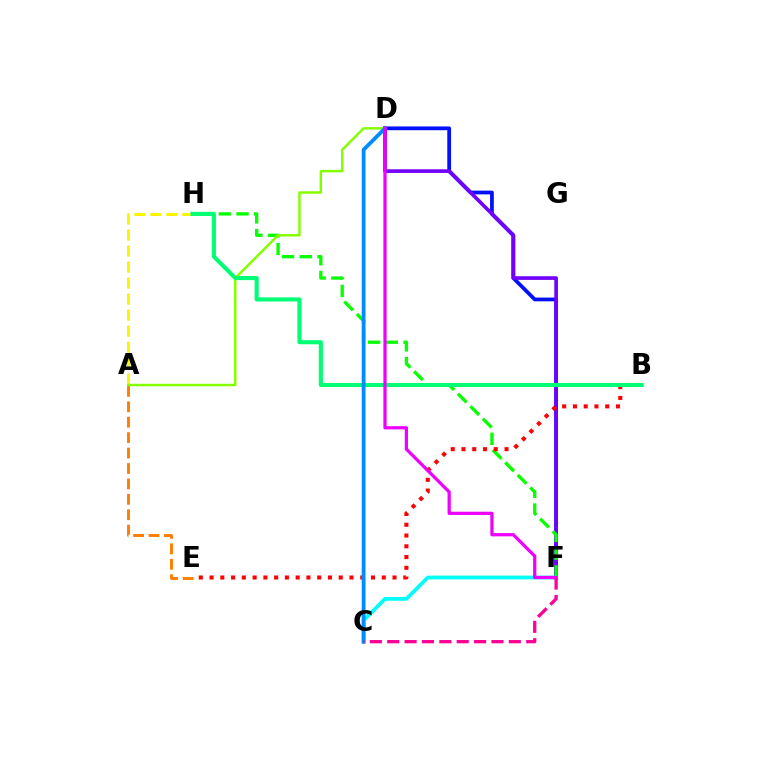{('D', 'F'): [{'color': '#0010ff', 'line_style': 'solid', 'thickness': 2.7}, {'color': '#7200ff', 'line_style': 'solid', 'thickness': 2.64}, {'color': '#ee00ff', 'line_style': 'solid', 'thickness': 2.33}], ('A', 'E'): [{'color': '#ff7c00', 'line_style': 'dashed', 'thickness': 2.09}], ('A', 'H'): [{'color': '#fcf500', 'line_style': 'dashed', 'thickness': 2.18}], ('F', 'H'): [{'color': '#08ff00', 'line_style': 'dashed', 'thickness': 2.4}], ('A', 'D'): [{'color': '#84ff00', 'line_style': 'solid', 'thickness': 1.78}], ('B', 'E'): [{'color': '#ff0000', 'line_style': 'dotted', 'thickness': 2.92}], ('B', 'H'): [{'color': '#00ff74', 'line_style': 'solid', 'thickness': 2.95}], ('C', 'F'): [{'color': '#00fff6', 'line_style': 'solid', 'thickness': 2.7}, {'color': '#ff0094', 'line_style': 'dashed', 'thickness': 2.36}], ('C', 'D'): [{'color': '#008cff', 'line_style': 'solid', 'thickness': 2.75}]}